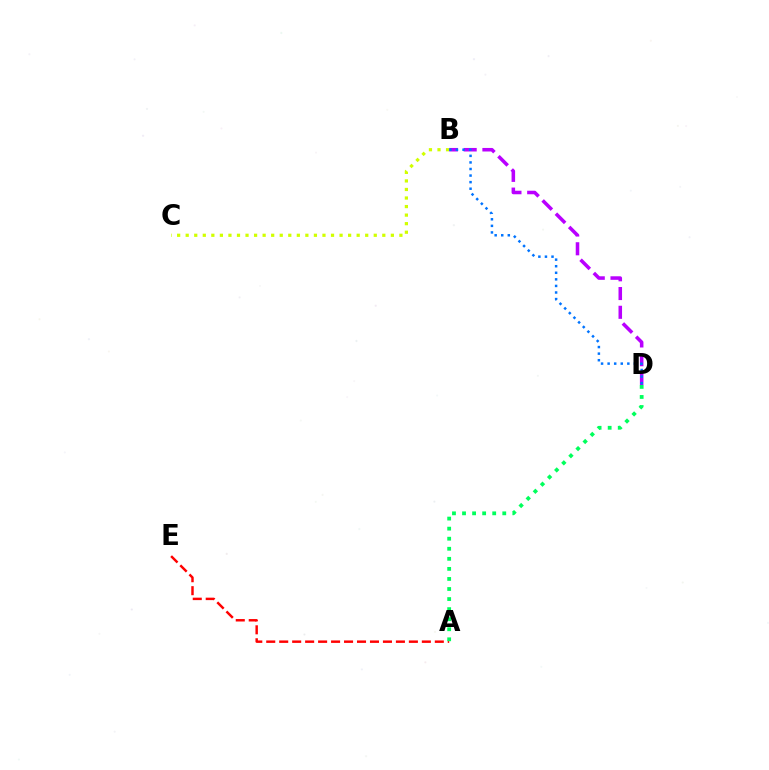{('B', 'D'): [{'color': '#b900ff', 'line_style': 'dashed', 'thickness': 2.55}, {'color': '#0074ff', 'line_style': 'dotted', 'thickness': 1.79}], ('B', 'C'): [{'color': '#d1ff00', 'line_style': 'dotted', 'thickness': 2.32}], ('A', 'E'): [{'color': '#ff0000', 'line_style': 'dashed', 'thickness': 1.76}], ('A', 'D'): [{'color': '#00ff5c', 'line_style': 'dotted', 'thickness': 2.73}]}